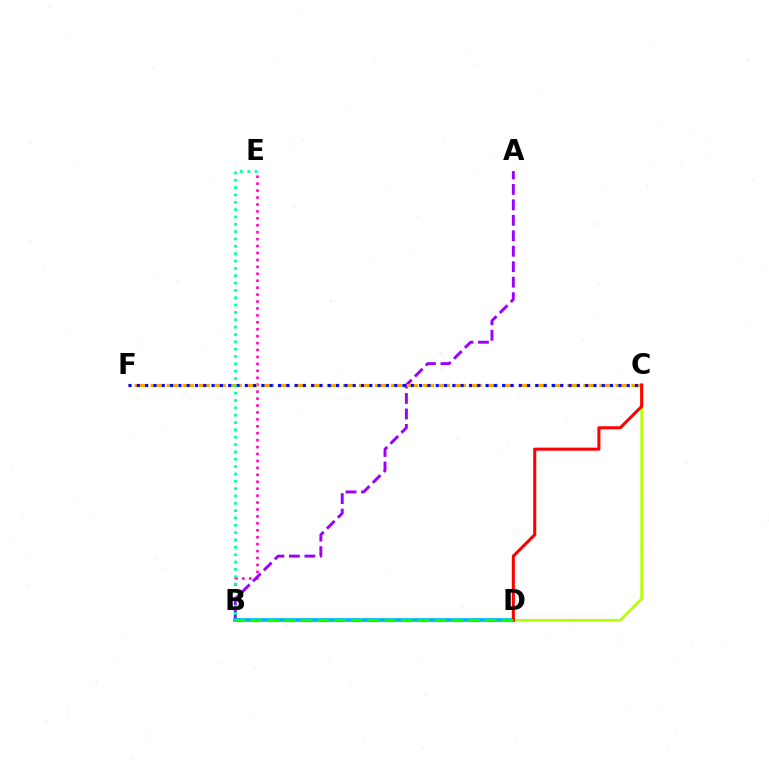{('B', 'E'): [{'color': '#ff00bd', 'line_style': 'dotted', 'thickness': 1.88}, {'color': '#00ff9d', 'line_style': 'dotted', 'thickness': 1.99}], ('C', 'D'): [{'color': '#b3ff00', 'line_style': 'solid', 'thickness': 1.89}, {'color': '#ff0000', 'line_style': 'solid', 'thickness': 2.2}], ('A', 'B'): [{'color': '#9b00ff', 'line_style': 'dashed', 'thickness': 2.1}], ('C', 'F'): [{'color': '#ffa500', 'line_style': 'dashed', 'thickness': 2.18}, {'color': '#0010ff', 'line_style': 'dotted', 'thickness': 2.26}], ('B', 'D'): [{'color': '#00b5ff', 'line_style': 'solid', 'thickness': 2.7}, {'color': '#08ff00', 'line_style': 'dashed', 'thickness': 2.28}]}